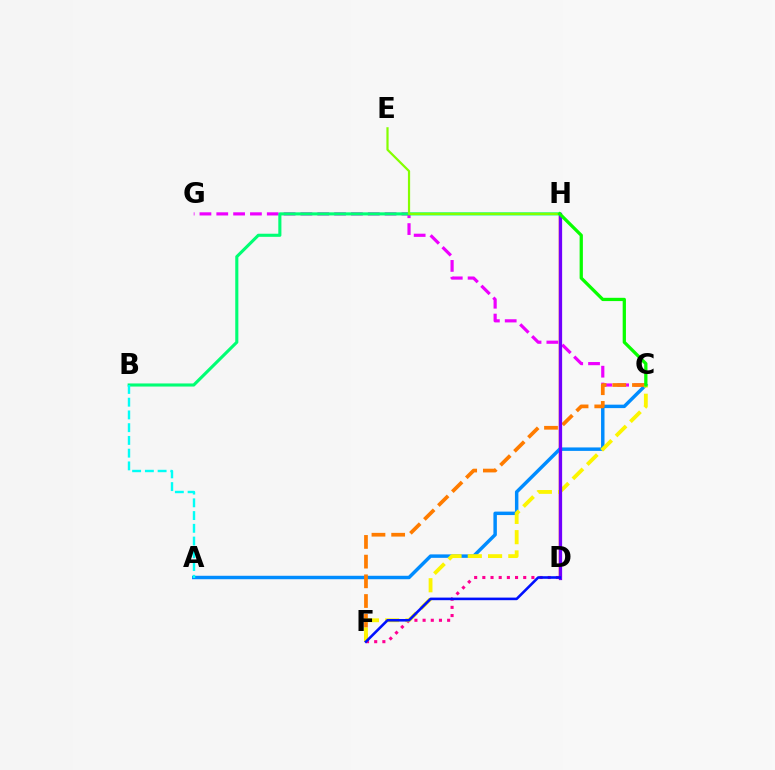{('C', 'G'): [{'color': '#ee00ff', 'line_style': 'dashed', 'thickness': 2.29}], ('D', 'F'): [{'color': '#ff0094', 'line_style': 'dotted', 'thickness': 2.22}, {'color': '#0010ff', 'line_style': 'solid', 'thickness': 1.86}], ('D', 'H'): [{'color': '#ff0000', 'line_style': 'solid', 'thickness': 1.75}, {'color': '#7200ff', 'line_style': 'solid', 'thickness': 2.33}], ('A', 'C'): [{'color': '#008cff', 'line_style': 'solid', 'thickness': 2.49}], ('C', 'F'): [{'color': '#ff7c00', 'line_style': 'dashed', 'thickness': 2.68}, {'color': '#fcf500', 'line_style': 'dashed', 'thickness': 2.75}], ('B', 'H'): [{'color': '#00ff74', 'line_style': 'solid', 'thickness': 2.23}], ('E', 'H'): [{'color': '#84ff00', 'line_style': 'solid', 'thickness': 1.59}], ('A', 'B'): [{'color': '#00fff6', 'line_style': 'dashed', 'thickness': 1.73}], ('C', 'H'): [{'color': '#08ff00', 'line_style': 'solid', 'thickness': 2.35}]}